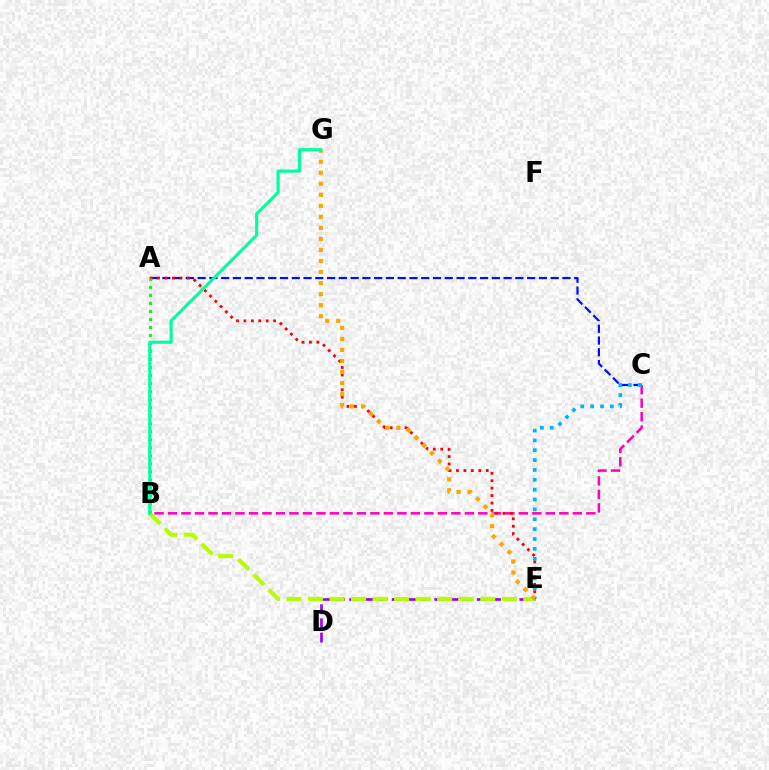{('A', 'C'): [{'color': '#0010ff', 'line_style': 'dashed', 'thickness': 1.6}], ('B', 'C'): [{'color': '#ff00bd', 'line_style': 'dashed', 'thickness': 1.83}], ('D', 'E'): [{'color': '#9b00ff', 'line_style': 'dashed', 'thickness': 1.92}], ('C', 'E'): [{'color': '#00b5ff', 'line_style': 'dotted', 'thickness': 2.68}], ('B', 'E'): [{'color': '#b3ff00', 'line_style': 'dashed', 'thickness': 2.92}], ('A', 'E'): [{'color': '#ff0000', 'line_style': 'dotted', 'thickness': 2.02}], ('E', 'G'): [{'color': '#ffa500', 'line_style': 'dotted', 'thickness': 3.0}], ('A', 'B'): [{'color': '#08ff00', 'line_style': 'dotted', 'thickness': 2.18}], ('B', 'G'): [{'color': '#00ff9d', 'line_style': 'solid', 'thickness': 2.25}]}